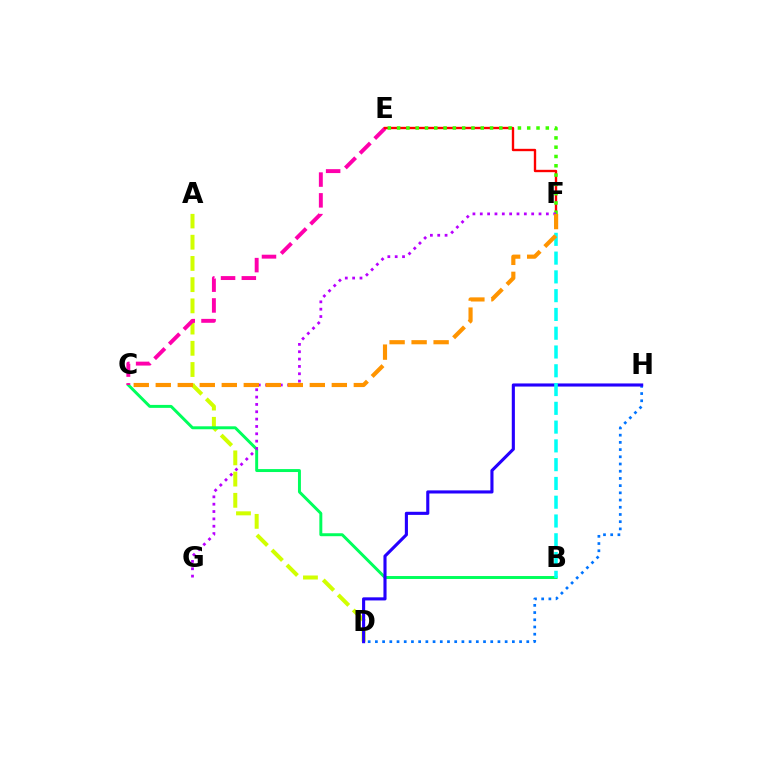{('A', 'D'): [{'color': '#d1ff00', 'line_style': 'dashed', 'thickness': 2.88}], ('B', 'C'): [{'color': '#00ff5c', 'line_style': 'solid', 'thickness': 2.13}], ('D', 'H'): [{'color': '#0074ff', 'line_style': 'dotted', 'thickness': 1.96}, {'color': '#2500ff', 'line_style': 'solid', 'thickness': 2.24}], ('C', 'E'): [{'color': '#ff00ac', 'line_style': 'dashed', 'thickness': 2.82}], ('E', 'F'): [{'color': '#ff0000', 'line_style': 'solid', 'thickness': 1.71}, {'color': '#3dff00', 'line_style': 'dotted', 'thickness': 2.53}], ('B', 'F'): [{'color': '#00fff6', 'line_style': 'dashed', 'thickness': 2.55}], ('F', 'G'): [{'color': '#b900ff', 'line_style': 'dotted', 'thickness': 2.0}], ('C', 'F'): [{'color': '#ff9400', 'line_style': 'dashed', 'thickness': 2.99}]}